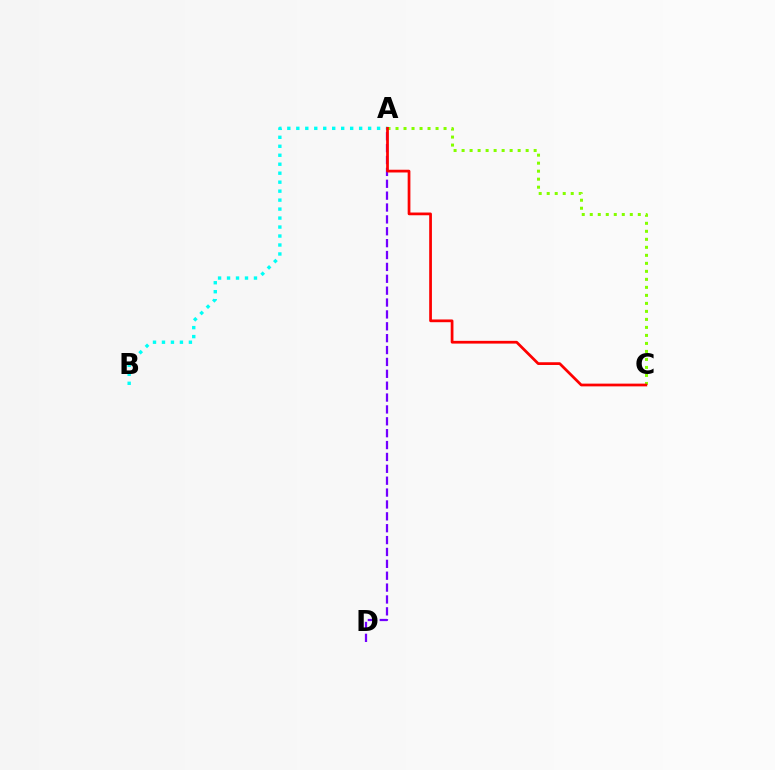{('A', 'D'): [{'color': '#7200ff', 'line_style': 'dashed', 'thickness': 1.61}], ('A', 'B'): [{'color': '#00fff6', 'line_style': 'dotted', 'thickness': 2.44}], ('A', 'C'): [{'color': '#84ff00', 'line_style': 'dotted', 'thickness': 2.18}, {'color': '#ff0000', 'line_style': 'solid', 'thickness': 1.97}]}